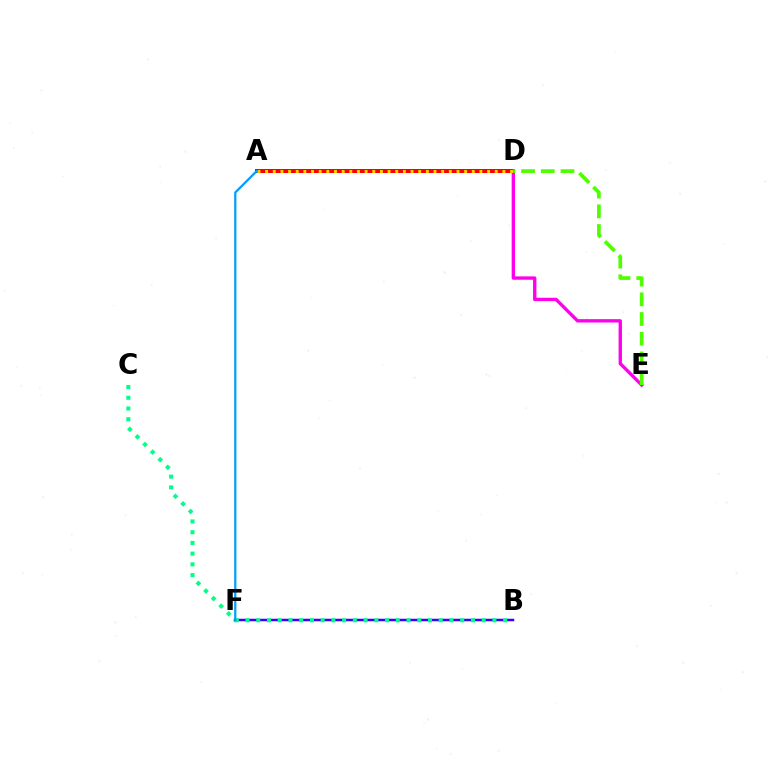{('B', 'F'): [{'color': '#3700ff', 'line_style': 'solid', 'thickness': 1.8}], ('A', 'D'): [{'color': '#ff0000', 'line_style': 'solid', 'thickness': 2.88}, {'color': '#ffd500', 'line_style': 'dotted', 'thickness': 2.08}], ('D', 'E'): [{'color': '#ff00ed', 'line_style': 'solid', 'thickness': 2.41}, {'color': '#4fff00', 'line_style': 'dashed', 'thickness': 2.68}], ('B', 'C'): [{'color': '#00ff86', 'line_style': 'dotted', 'thickness': 2.92}], ('A', 'F'): [{'color': '#009eff', 'line_style': 'solid', 'thickness': 1.62}]}